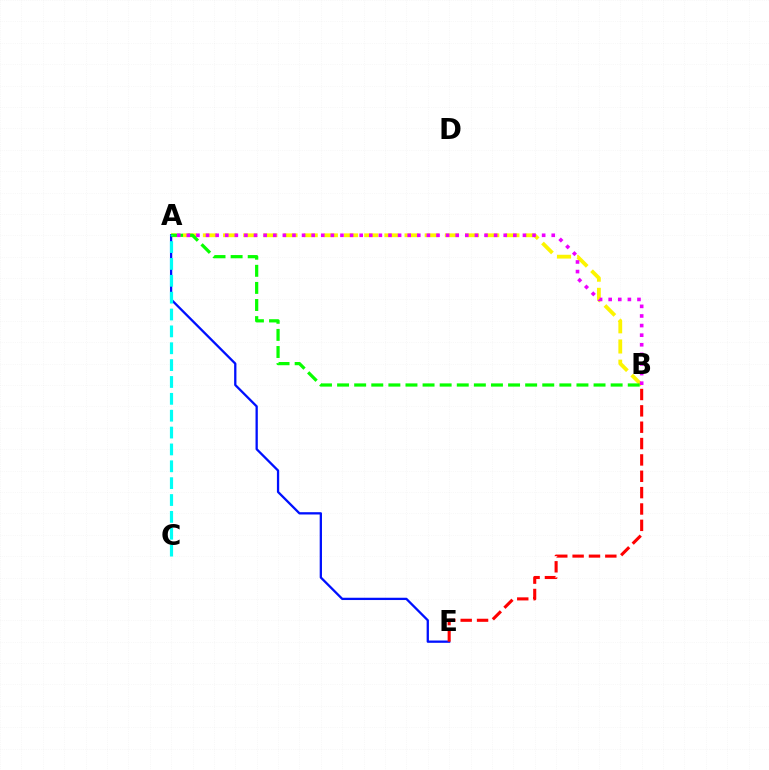{('A', 'B'): [{'color': '#fcf500', 'line_style': 'dashed', 'thickness': 2.74}, {'color': '#08ff00', 'line_style': 'dashed', 'thickness': 2.32}, {'color': '#ee00ff', 'line_style': 'dotted', 'thickness': 2.61}], ('A', 'E'): [{'color': '#0010ff', 'line_style': 'solid', 'thickness': 1.65}], ('A', 'C'): [{'color': '#00fff6', 'line_style': 'dashed', 'thickness': 2.29}], ('B', 'E'): [{'color': '#ff0000', 'line_style': 'dashed', 'thickness': 2.22}]}